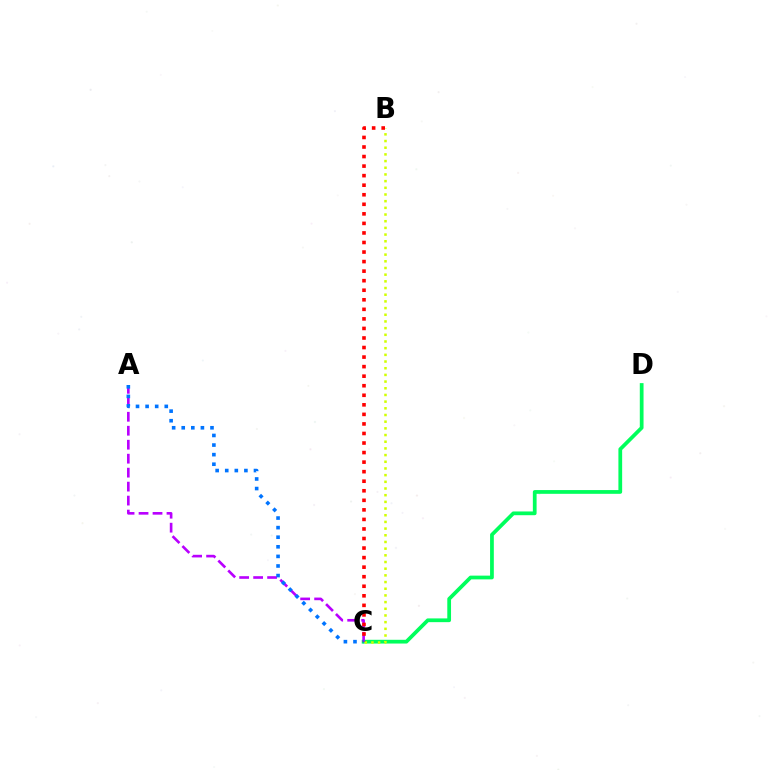{('C', 'D'): [{'color': '#00ff5c', 'line_style': 'solid', 'thickness': 2.7}], ('B', 'C'): [{'color': '#d1ff00', 'line_style': 'dotted', 'thickness': 1.82}, {'color': '#ff0000', 'line_style': 'dotted', 'thickness': 2.59}], ('A', 'C'): [{'color': '#b900ff', 'line_style': 'dashed', 'thickness': 1.9}, {'color': '#0074ff', 'line_style': 'dotted', 'thickness': 2.6}]}